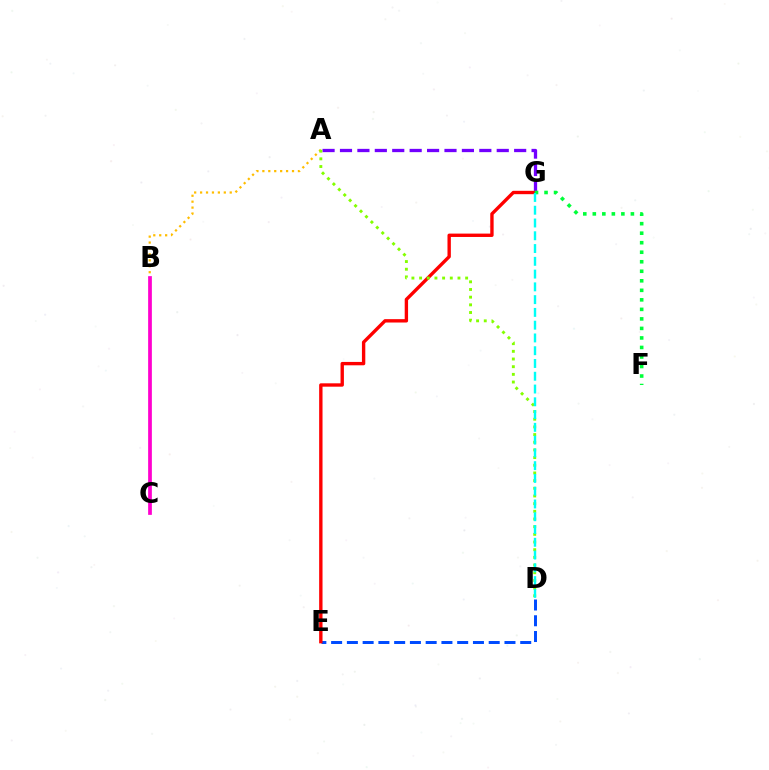{('A', 'G'): [{'color': '#7200ff', 'line_style': 'dashed', 'thickness': 2.37}], ('D', 'E'): [{'color': '#004bff', 'line_style': 'dashed', 'thickness': 2.14}], ('E', 'G'): [{'color': '#ff0000', 'line_style': 'solid', 'thickness': 2.43}], ('F', 'G'): [{'color': '#00ff39', 'line_style': 'dotted', 'thickness': 2.59}], ('A', 'B'): [{'color': '#ffbd00', 'line_style': 'dotted', 'thickness': 1.61}], ('B', 'C'): [{'color': '#ff00cf', 'line_style': 'solid', 'thickness': 2.68}], ('A', 'D'): [{'color': '#84ff00', 'line_style': 'dotted', 'thickness': 2.09}], ('D', 'G'): [{'color': '#00fff6', 'line_style': 'dashed', 'thickness': 1.73}]}